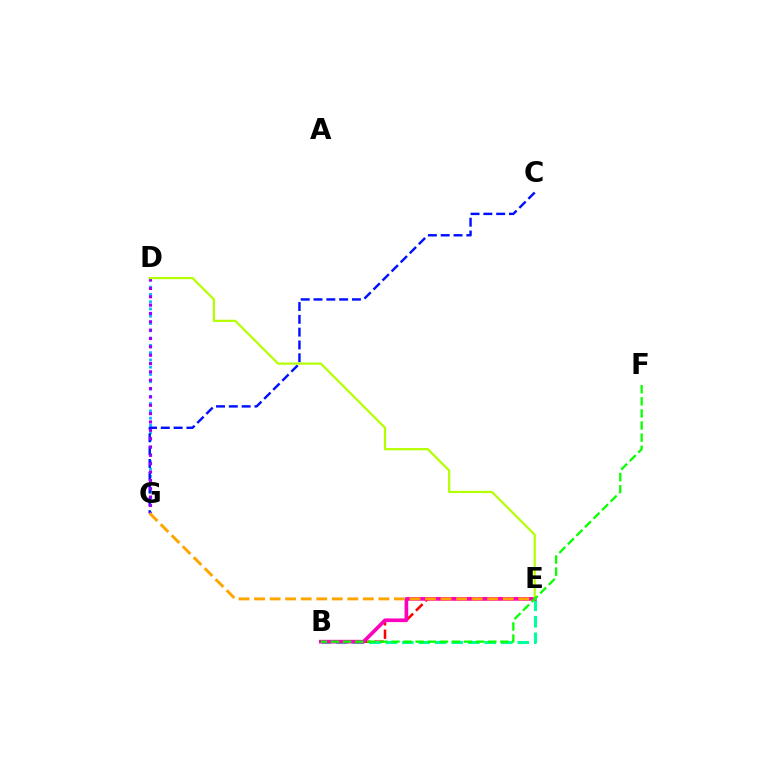{('B', 'E'): [{'color': '#ff0000', 'line_style': 'dashed', 'thickness': 1.82}, {'color': '#00ff9d', 'line_style': 'dashed', 'thickness': 2.24}, {'color': '#ff00bd', 'line_style': 'solid', 'thickness': 2.64}], ('D', 'G'): [{'color': '#00b5ff', 'line_style': 'dotted', 'thickness': 1.98}, {'color': '#9b00ff', 'line_style': 'dotted', 'thickness': 2.27}], ('C', 'G'): [{'color': '#0010ff', 'line_style': 'dashed', 'thickness': 1.74}], ('D', 'E'): [{'color': '#b3ff00', 'line_style': 'solid', 'thickness': 1.59}], ('E', 'G'): [{'color': '#ffa500', 'line_style': 'dashed', 'thickness': 2.11}], ('B', 'F'): [{'color': '#08ff00', 'line_style': 'dashed', 'thickness': 1.64}]}